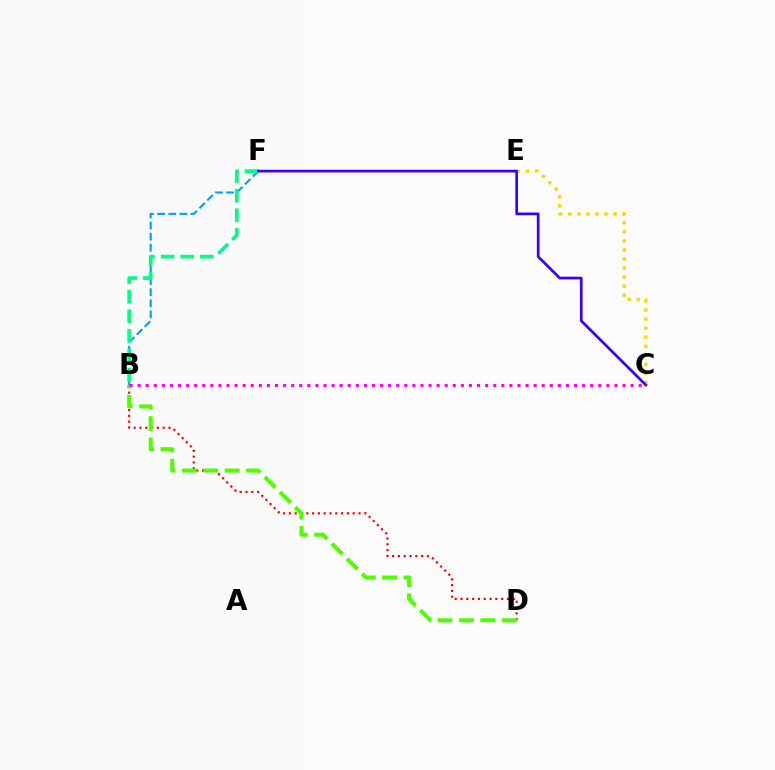{('C', 'E'): [{'color': '#ffd500', 'line_style': 'dotted', 'thickness': 2.46}], ('B', 'D'): [{'color': '#ff0000', 'line_style': 'dotted', 'thickness': 1.58}, {'color': '#4fff00', 'line_style': 'dashed', 'thickness': 2.91}], ('B', 'F'): [{'color': '#009eff', 'line_style': 'dashed', 'thickness': 1.51}, {'color': '#00ff86', 'line_style': 'dashed', 'thickness': 2.66}], ('B', 'C'): [{'color': '#ff00ed', 'line_style': 'dotted', 'thickness': 2.2}], ('C', 'F'): [{'color': '#3700ff', 'line_style': 'solid', 'thickness': 1.94}]}